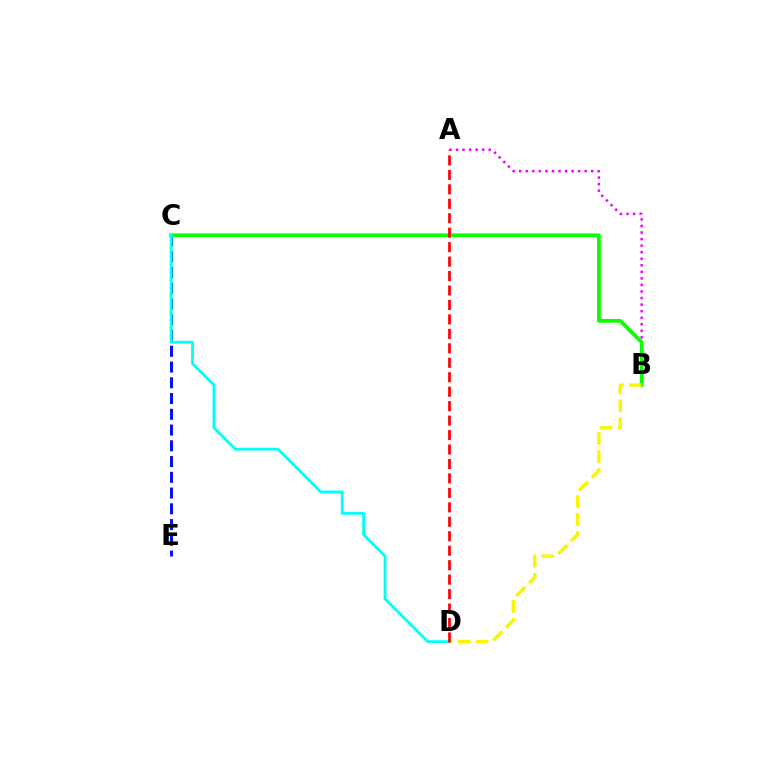{('A', 'B'): [{'color': '#ee00ff', 'line_style': 'dotted', 'thickness': 1.78}], ('C', 'E'): [{'color': '#0010ff', 'line_style': 'dashed', 'thickness': 2.14}], ('B', 'C'): [{'color': '#08ff00', 'line_style': 'solid', 'thickness': 2.7}], ('B', 'D'): [{'color': '#fcf500', 'line_style': 'dashed', 'thickness': 2.44}], ('C', 'D'): [{'color': '#00fff6', 'line_style': 'solid', 'thickness': 2.01}], ('A', 'D'): [{'color': '#ff0000', 'line_style': 'dashed', 'thickness': 1.96}]}